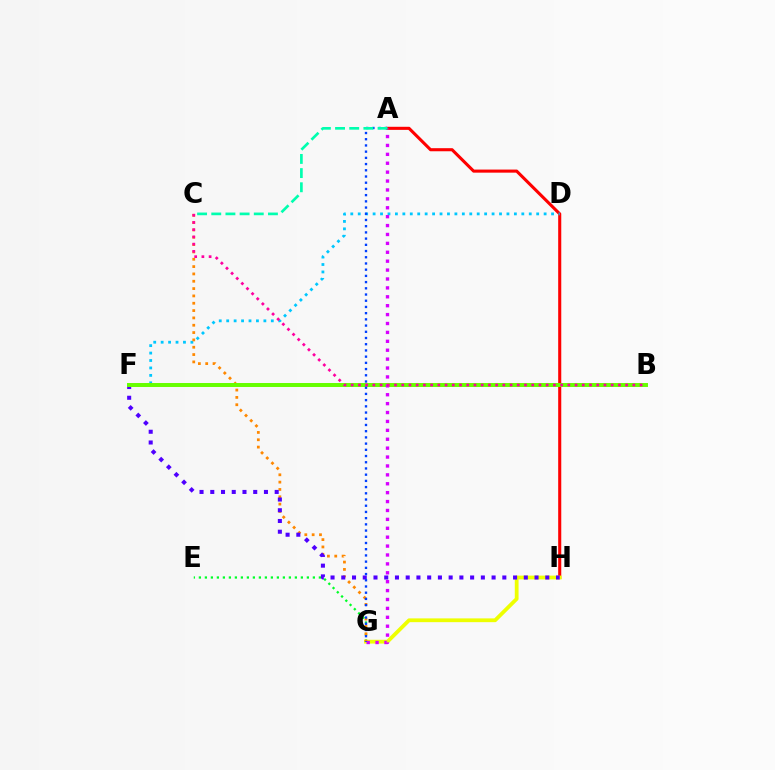{('E', 'G'): [{'color': '#00ff27', 'line_style': 'dotted', 'thickness': 1.63}], ('A', 'H'): [{'color': '#ff0000', 'line_style': 'solid', 'thickness': 2.22}], ('G', 'H'): [{'color': '#eeff00', 'line_style': 'solid', 'thickness': 2.72}], ('D', 'F'): [{'color': '#00c7ff', 'line_style': 'dotted', 'thickness': 2.02}], ('C', 'G'): [{'color': '#ff8800', 'line_style': 'dotted', 'thickness': 1.99}], ('F', 'H'): [{'color': '#4f00ff', 'line_style': 'dotted', 'thickness': 2.92}], ('B', 'F'): [{'color': '#66ff00', 'line_style': 'solid', 'thickness': 2.85}], ('A', 'G'): [{'color': '#d600ff', 'line_style': 'dotted', 'thickness': 2.42}, {'color': '#003fff', 'line_style': 'dotted', 'thickness': 1.69}], ('A', 'C'): [{'color': '#00ffaf', 'line_style': 'dashed', 'thickness': 1.92}], ('B', 'C'): [{'color': '#ff00a0', 'line_style': 'dotted', 'thickness': 1.96}]}